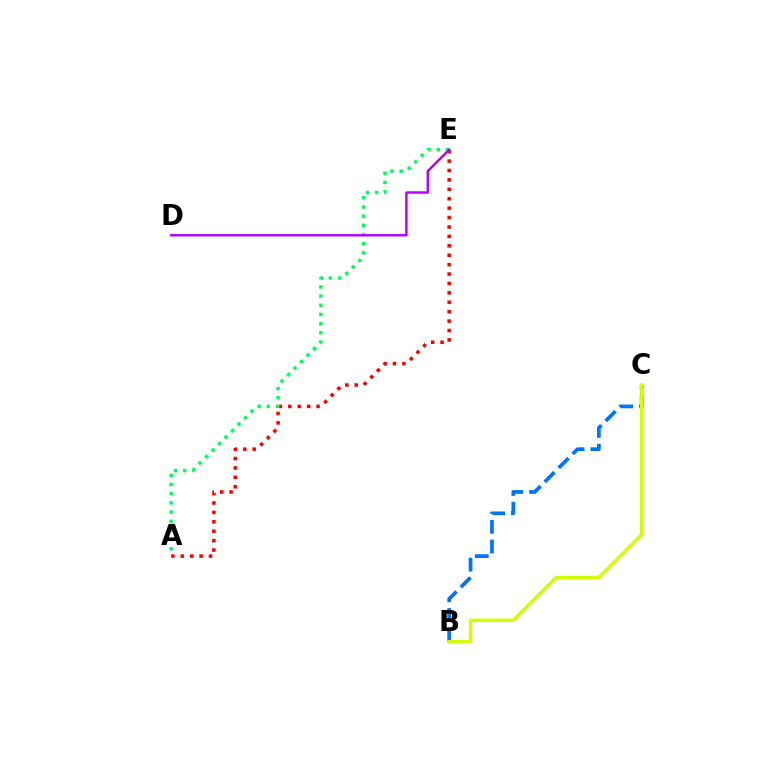{('A', 'E'): [{'color': '#ff0000', 'line_style': 'dotted', 'thickness': 2.56}, {'color': '#00ff5c', 'line_style': 'dotted', 'thickness': 2.49}], ('B', 'C'): [{'color': '#0074ff', 'line_style': 'dashed', 'thickness': 2.68}, {'color': '#d1ff00', 'line_style': 'solid', 'thickness': 2.48}], ('D', 'E'): [{'color': '#b900ff', 'line_style': 'solid', 'thickness': 1.77}]}